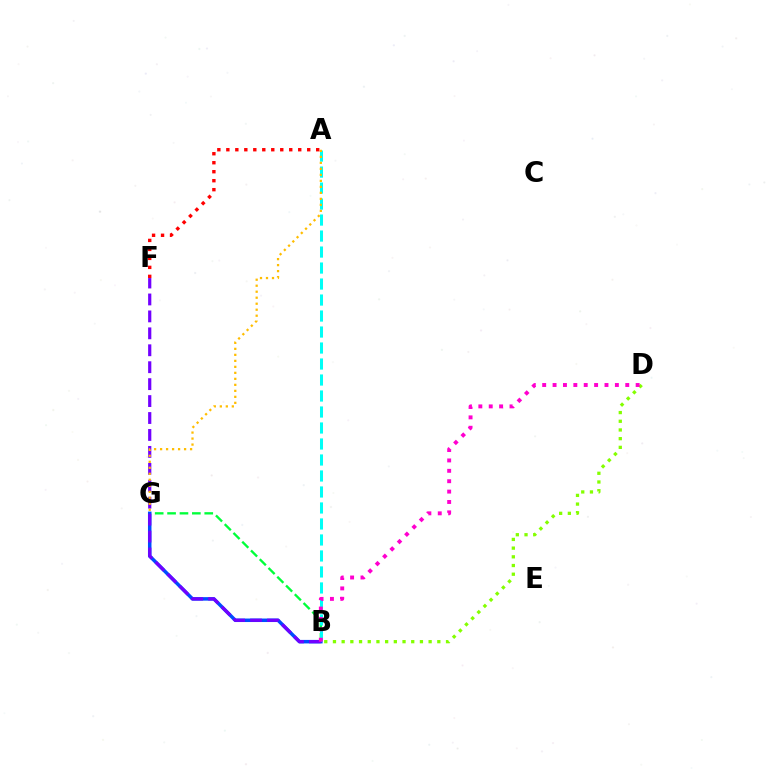{('B', 'G'): [{'color': '#00ff39', 'line_style': 'dashed', 'thickness': 1.68}, {'color': '#004bff', 'line_style': 'solid', 'thickness': 2.52}], ('A', 'B'): [{'color': '#00fff6', 'line_style': 'dashed', 'thickness': 2.17}], ('B', 'D'): [{'color': '#84ff00', 'line_style': 'dotted', 'thickness': 2.36}, {'color': '#ff00cf', 'line_style': 'dotted', 'thickness': 2.82}], ('B', 'F'): [{'color': '#7200ff', 'line_style': 'dashed', 'thickness': 2.3}], ('A', 'G'): [{'color': '#ffbd00', 'line_style': 'dotted', 'thickness': 1.63}], ('A', 'F'): [{'color': '#ff0000', 'line_style': 'dotted', 'thickness': 2.44}]}